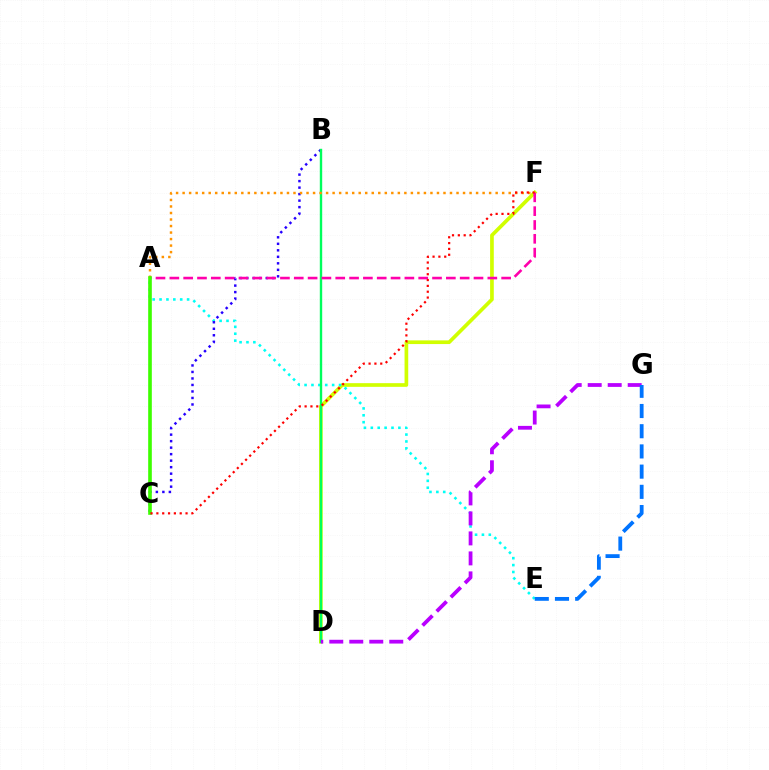{('D', 'F'): [{'color': '#d1ff00', 'line_style': 'solid', 'thickness': 2.65}], ('A', 'E'): [{'color': '#00fff6', 'line_style': 'dotted', 'thickness': 1.87}], ('B', 'C'): [{'color': '#2500ff', 'line_style': 'dotted', 'thickness': 1.77}], ('B', 'D'): [{'color': '#00ff5c', 'line_style': 'solid', 'thickness': 1.72}], ('A', 'F'): [{'color': '#ff9400', 'line_style': 'dotted', 'thickness': 1.77}, {'color': '#ff00ac', 'line_style': 'dashed', 'thickness': 1.88}], ('D', 'G'): [{'color': '#b900ff', 'line_style': 'dashed', 'thickness': 2.72}], ('E', 'G'): [{'color': '#0074ff', 'line_style': 'dashed', 'thickness': 2.75}], ('A', 'C'): [{'color': '#3dff00', 'line_style': 'solid', 'thickness': 2.62}], ('C', 'F'): [{'color': '#ff0000', 'line_style': 'dotted', 'thickness': 1.59}]}